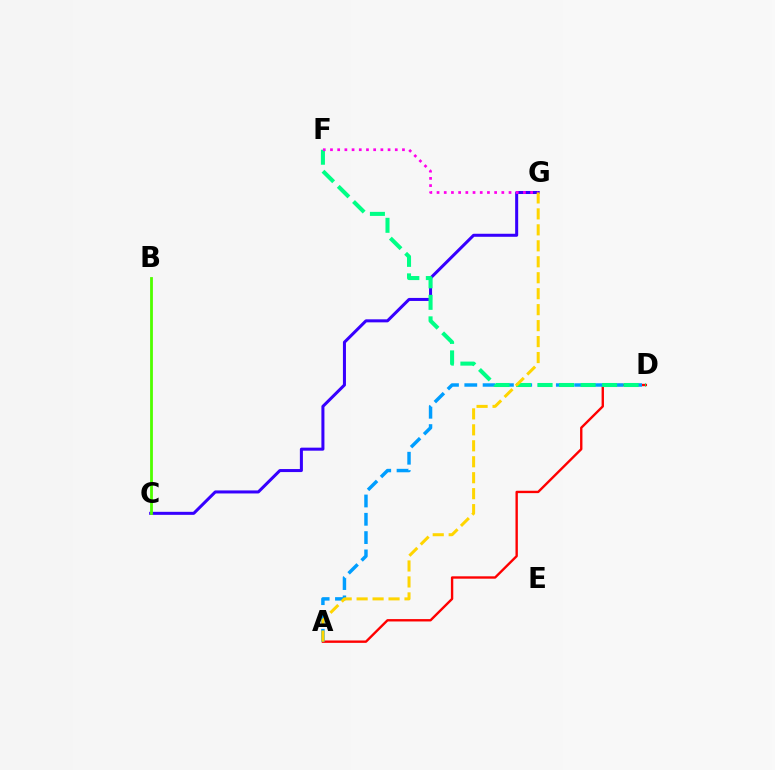{('C', 'G'): [{'color': '#3700ff', 'line_style': 'solid', 'thickness': 2.18}], ('A', 'D'): [{'color': '#ff0000', 'line_style': 'solid', 'thickness': 1.71}, {'color': '#009eff', 'line_style': 'dashed', 'thickness': 2.49}], ('D', 'F'): [{'color': '#00ff86', 'line_style': 'dashed', 'thickness': 2.92}], ('F', 'G'): [{'color': '#ff00ed', 'line_style': 'dotted', 'thickness': 1.96}], ('B', 'C'): [{'color': '#4fff00', 'line_style': 'solid', 'thickness': 2.01}], ('A', 'G'): [{'color': '#ffd500', 'line_style': 'dashed', 'thickness': 2.17}]}